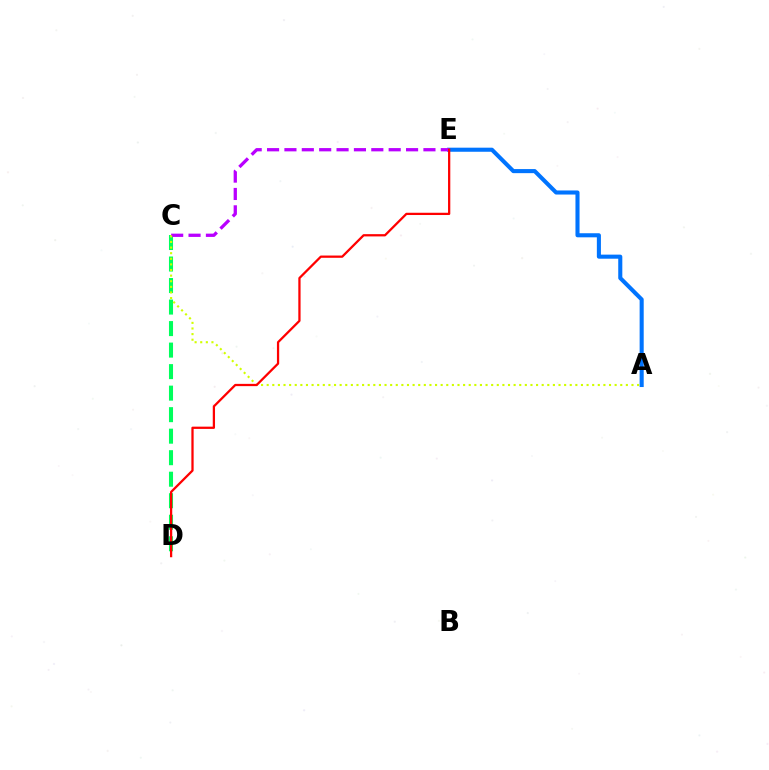{('A', 'E'): [{'color': '#0074ff', 'line_style': 'solid', 'thickness': 2.94}], ('C', 'D'): [{'color': '#00ff5c', 'line_style': 'dashed', 'thickness': 2.92}], ('C', 'E'): [{'color': '#b900ff', 'line_style': 'dashed', 'thickness': 2.36}], ('A', 'C'): [{'color': '#d1ff00', 'line_style': 'dotted', 'thickness': 1.52}], ('D', 'E'): [{'color': '#ff0000', 'line_style': 'solid', 'thickness': 1.63}]}